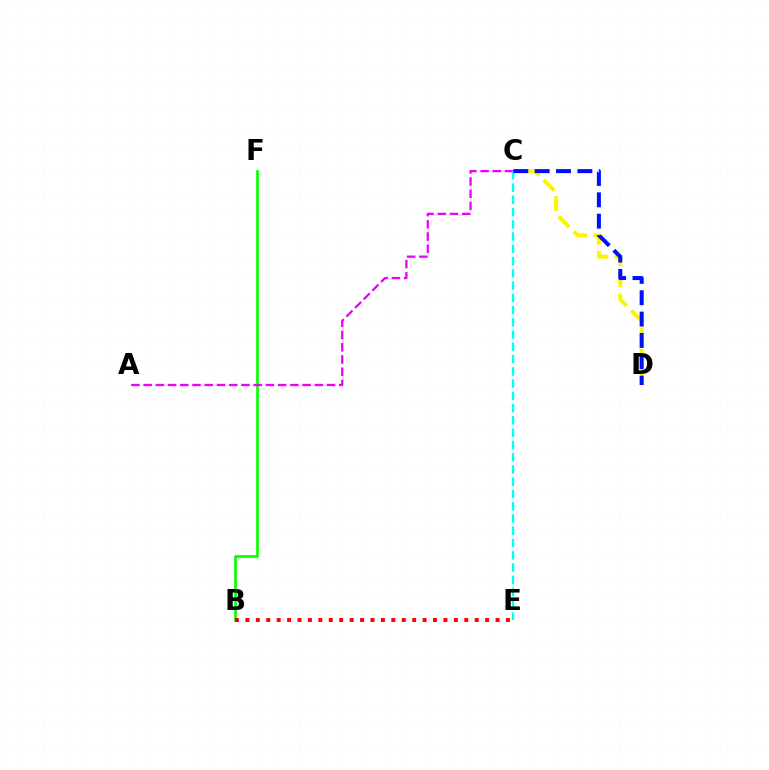{('B', 'F'): [{'color': '#08ff00', 'line_style': 'solid', 'thickness': 1.94}], ('B', 'E'): [{'color': '#ff0000', 'line_style': 'dotted', 'thickness': 2.83}], ('A', 'C'): [{'color': '#ee00ff', 'line_style': 'dashed', 'thickness': 1.66}], ('C', 'D'): [{'color': '#fcf500', 'line_style': 'dashed', 'thickness': 2.9}, {'color': '#0010ff', 'line_style': 'dashed', 'thickness': 2.9}], ('C', 'E'): [{'color': '#00fff6', 'line_style': 'dashed', 'thickness': 1.67}]}